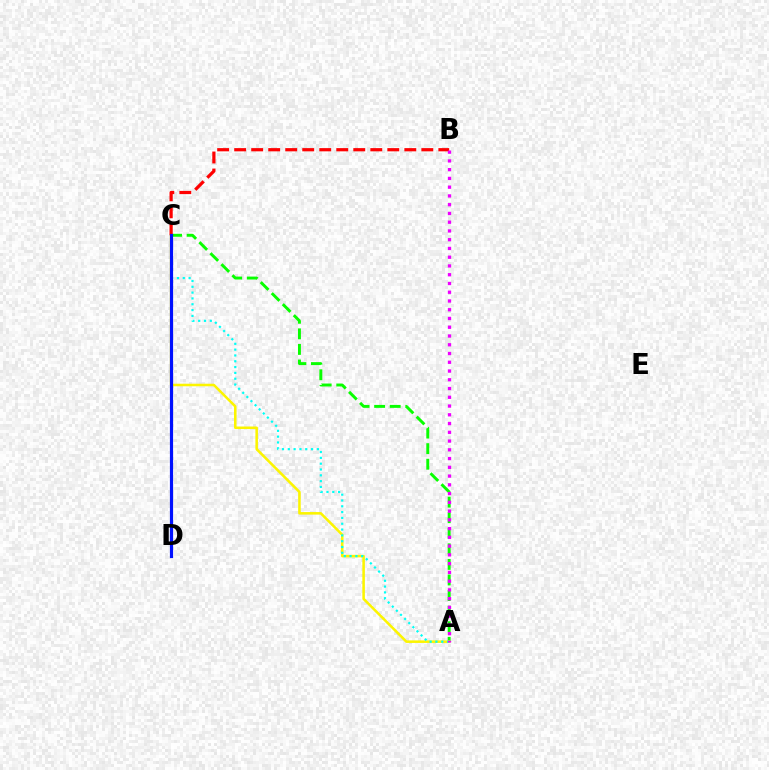{('A', 'C'): [{'color': '#08ff00', 'line_style': 'dashed', 'thickness': 2.12}, {'color': '#fcf500', 'line_style': 'solid', 'thickness': 1.84}, {'color': '#00fff6', 'line_style': 'dotted', 'thickness': 1.58}], ('B', 'C'): [{'color': '#ff0000', 'line_style': 'dashed', 'thickness': 2.31}], ('A', 'B'): [{'color': '#ee00ff', 'line_style': 'dotted', 'thickness': 2.38}], ('C', 'D'): [{'color': '#0010ff', 'line_style': 'solid', 'thickness': 2.29}]}